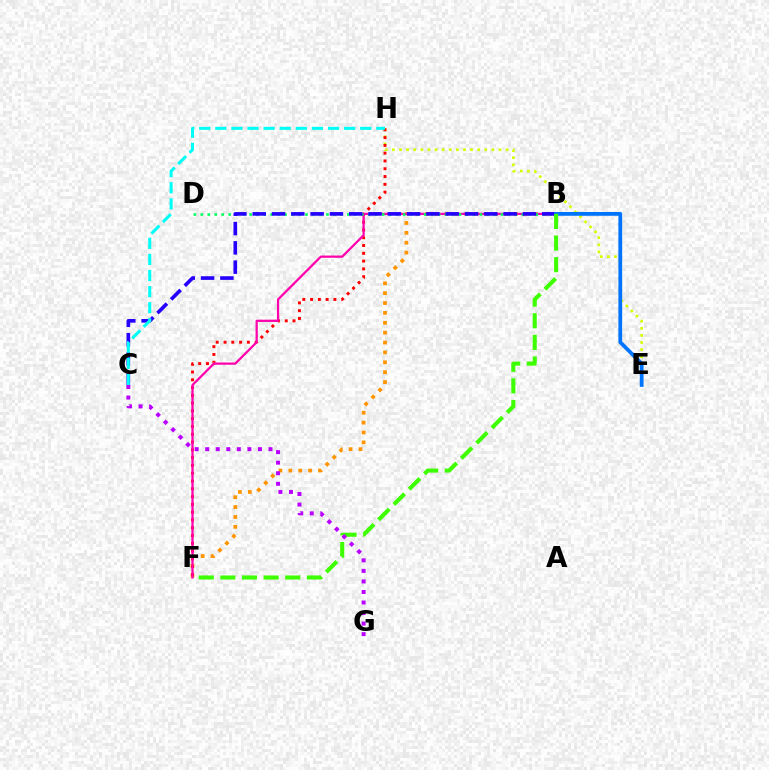{('E', 'H'): [{'color': '#d1ff00', 'line_style': 'dotted', 'thickness': 1.93}], ('B', 'F'): [{'color': '#ff9400', 'line_style': 'dotted', 'thickness': 2.68}, {'color': '#ff00ac', 'line_style': 'solid', 'thickness': 1.61}, {'color': '#3dff00', 'line_style': 'dashed', 'thickness': 2.94}], ('F', 'H'): [{'color': '#ff0000', 'line_style': 'dotted', 'thickness': 2.12}], ('B', 'D'): [{'color': '#00ff5c', 'line_style': 'dotted', 'thickness': 1.9}], ('B', 'C'): [{'color': '#2500ff', 'line_style': 'dashed', 'thickness': 2.62}], ('B', 'E'): [{'color': '#0074ff', 'line_style': 'solid', 'thickness': 2.72}], ('C', 'H'): [{'color': '#00fff6', 'line_style': 'dashed', 'thickness': 2.19}], ('C', 'G'): [{'color': '#b900ff', 'line_style': 'dotted', 'thickness': 2.86}]}